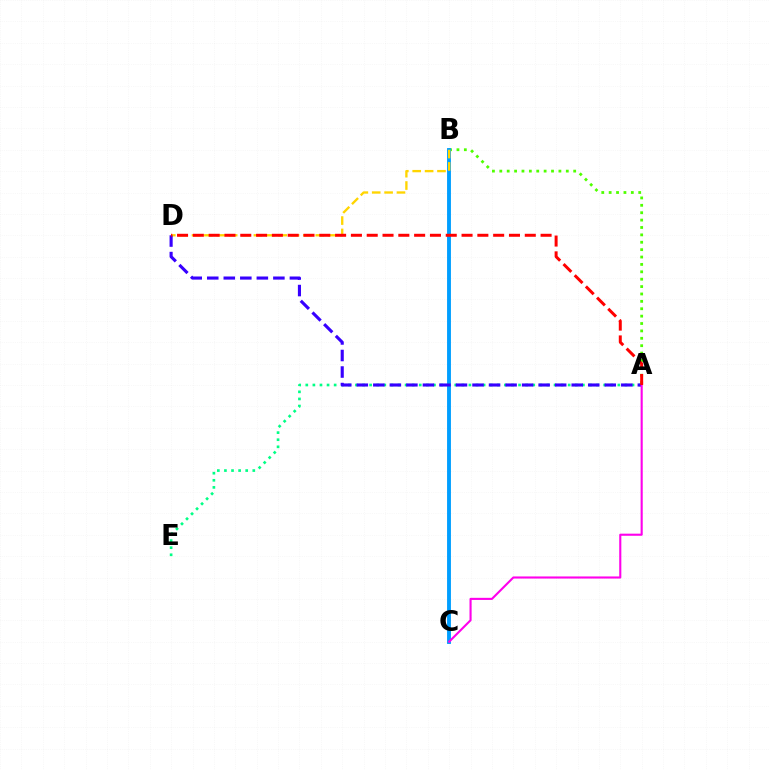{('A', 'B'): [{'color': '#4fff00', 'line_style': 'dotted', 'thickness': 2.01}], ('B', 'C'): [{'color': '#009eff', 'line_style': 'solid', 'thickness': 2.79}], ('A', 'E'): [{'color': '#00ff86', 'line_style': 'dotted', 'thickness': 1.93}], ('B', 'D'): [{'color': '#ffd500', 'line_style': 'dashed', 'thickness': 1.68}], ('A', 'D'): [{'color': '#3700ff', 'line_style': 'dashed', 'thickness': 2.25}, {'color': '#ff0000', 'line_style': 'dashed', 'thickness': 2.15}], ('A', 'C'): [{'color': '#ff00ed', 'line_style': 'solid', 'thickness': 1.52}]}